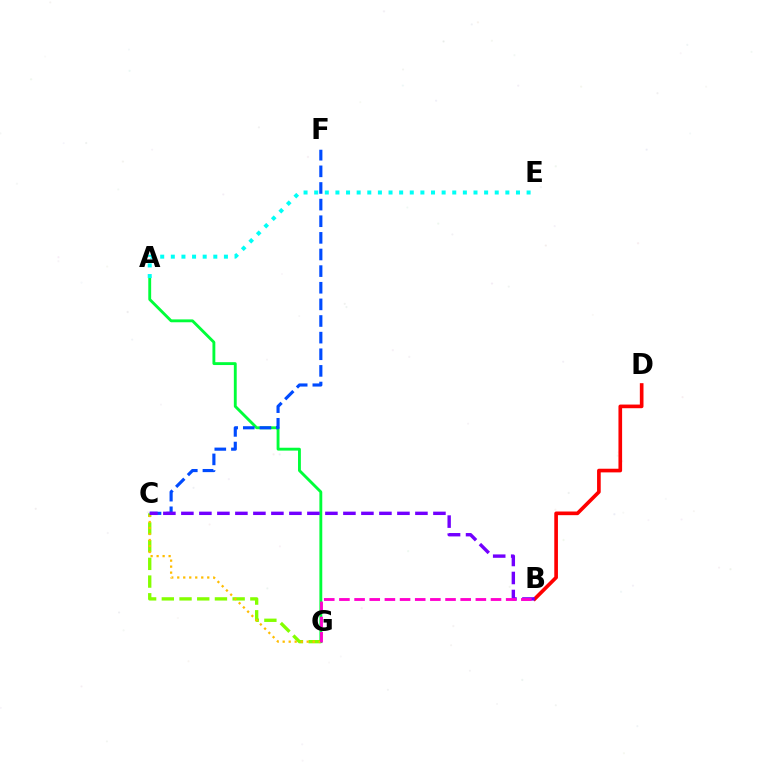{('B', 'D'): [{'color': '#ff0000', 'line_style': 'solid', 'thickness': 2.63}], ('C', 'G'): [{'color': '#84ff00', 'line_style': 'dashed', 'thickness': 2.41}, {'color': '#ffbd00', 'line_style': 'dotted', 'thickness': 1.63}], ('A', 'G'): [{'color': '#00ff39', 'line_style': 'solid', 'thickness': 2.06}], ('C', 'F'): [{'color': '#004bff', 'line_style': 'dashed', 'thickness': 2.26}], ('B', 'C'): [{'color': '#7200ff', 'line_style': 'dashed', 'thickness': 2.45}], ('B', 'G'): [{'color': '#ff00cf', 'line_style': 'dashed', 'thickness': 2.06}], ('A', 'E'): [{'color': '#00fff6', 'line_style': 'dotted', 'thickness': 2.89}]}